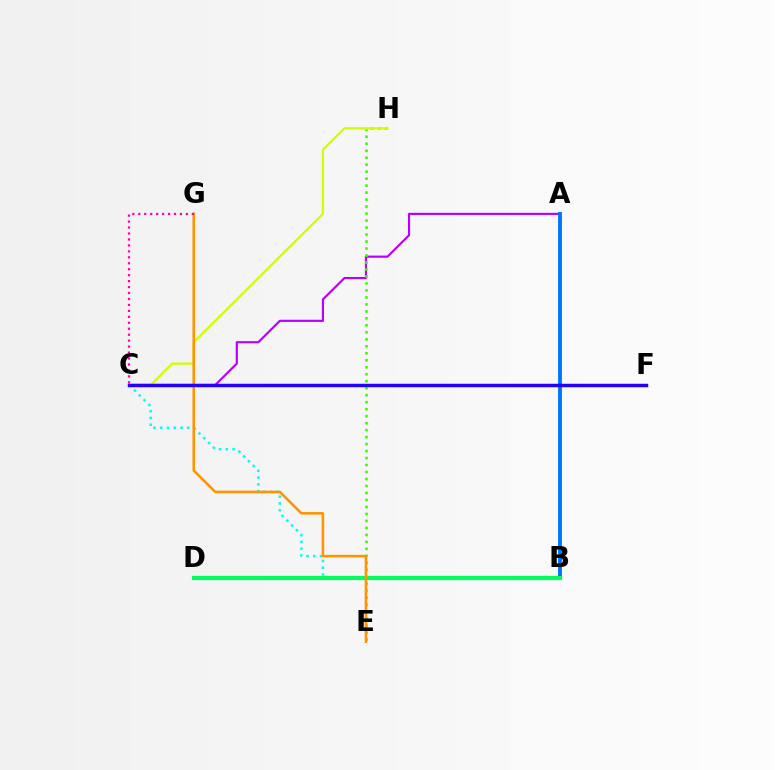{('A', 'C'): [{'color': '#b900ff', 'line_style': 'solid', 'thickness': 1.56}], ('E', 'H'): [{'color': '#3dff00', 'line_style': 'dotted', 'thickness': 1.9}], ('C', 'H'): [{'color': '#d1ff00', 'line_style': 'solid', 'thickness': 1.64}], ('A', 'B'): [{'color': '#0074ff', 'line_style': 'solid', 'thickness': 2.79}], ('B', 'C'): [{'color': '#00fff6', 'line_style': 'dotted', 'thickness': 1.84}], ('B', 'D'): [{'color': '#00ff5c', 'line_style': 'solid', 'thickness': 2.99}], ('C', 'F'): [{'color': '#ff0000', 'line_style': 'solid', 'thickness': 2.11}, {'color': '#2500ff', 'line_style': 'solid', 'thickness': 2.49}], ('E', 'G'): [{'color': '#ff9400', 'line_style': 'solid', 'thickness': 1.86}], ('C', 'G'): [{'color': '#ff00ac', 'line_style': 'dotted', 'thickness': 1.62}]}